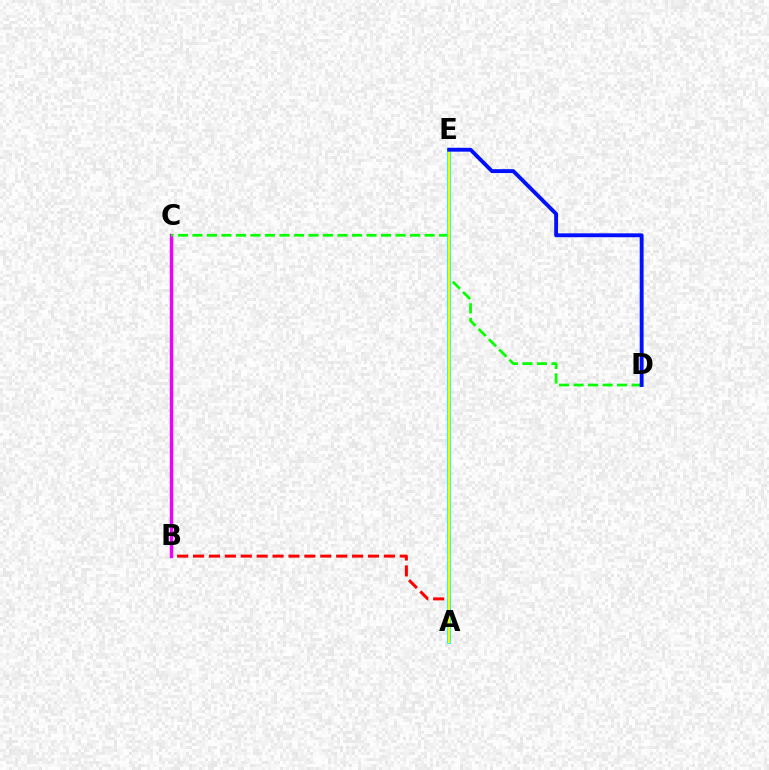{('A', 'B'): [{'color': '#ff0000', 'line_style': 'dashed', 'thickness': 2.16}], ('B', 'C'): [{'color': '#ee00ff', 'line_style': 'solid', 'thickness': 2.46}], ('C', 'D'): [{'color': '#08ff00', 'line_style': 'dashed', 'thickness': 1.97}], ('A', 'E'): [{'color': '#00fff6', 'line_style': 'solid', 'thickness': 2.72}, {'color': '#fcf500', 'line_style': 'solid', 'thickness': 1.54}], ('D', 'E'): [{'color': '#0010ff', 'line_style': 'solid', 'thickness': 2.79}]}